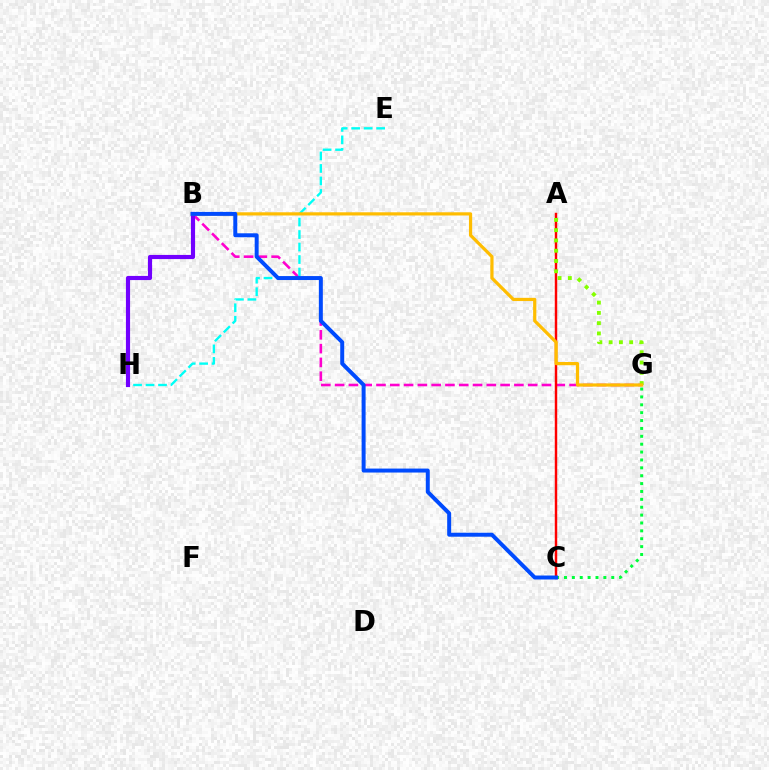{('B', 'G'): [{'color': '#ff00cf', 'line_style': 'dashed', 'thickness': 1.87}, {'color': '#ffbd00', 'line_style': 'solid', 'thickness': 2.31}], ('E', 'H'): [{'color': '#00fff6', 'line_style': 'dashed', 'thickness': 1.7}], ('B', 'H'): [{'color': '#7200ff', 'line_style': 'solid', 'thickness': 2.98}], ('A', 'C'): [{'color': '#ff0000', 'line_style': 'solid', 'thickness': 1.76}], ('A', 'G'): [{'color': '#84ff00', 'line_style': 'dotted', 'thickness': 2.79}], ('C', 'G'): [{'color': '#00ff39', 'line_style': 'dotted', 'thickness': 2.14}], ('B', 'C'): [{'color': '#004bff', 'line_style': 'solid', 'thickness': 2.86}]}